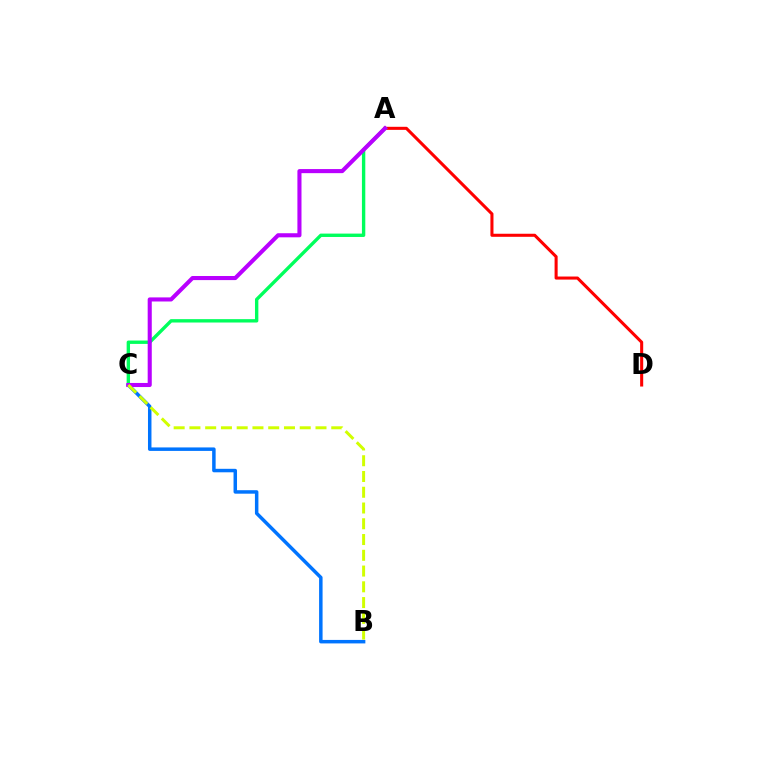{('B', 'C'): [{'color': '#0074ff', 'line_style': 'solid', 'thickness': 2.51}, {'color': '#d1ff00', 'line_style': 'dashed', 'thickness': 2.14}], ('A', 'D'): [{'color': '#ff0000', 'line_style': 'solid', 'thickness': 2.2}], ('A', 'C'): [{'color': '#00ff5c', 'line_style': 'solid', 'thickness': 2.43}, {'color': '#b900ff', 'line_style': 'solid', 'thickness': 2.94}]}